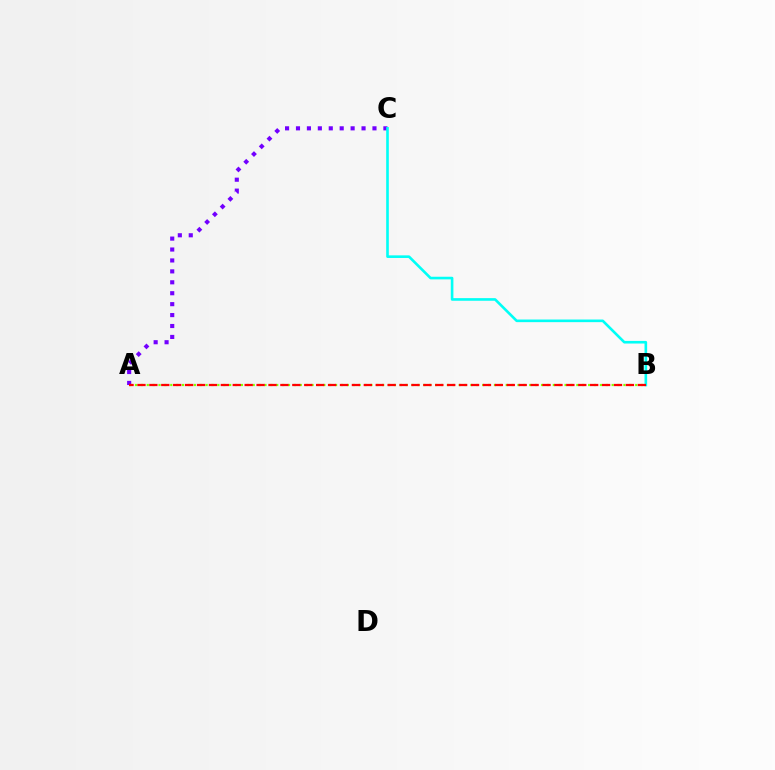{('A', 'B'): [{'color': '#84ff00', 'line_style': 'dotted', 'thickness': 1.6}, {'color': '#ff0000', 'line_style': 'dashed', 'thickness': 1.62}], ('A', 'C'): [{'color': '#7200ff', 'line_style': 'dotted', 'thickness': 2.97}], ('B', 'C'): [{'color': '#00fff6', 'line_style': 'solid', 'thickness': 1.89}]}